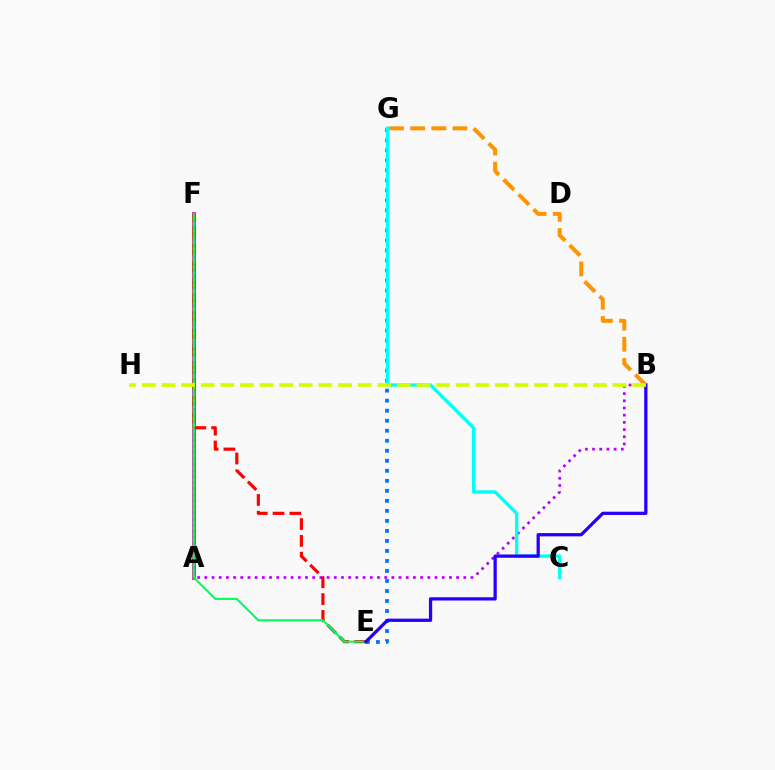{('B', 'G'): [{'color': '#ff9400', 'line_style': 'dashed', 'thickness': 2.87}], ('A', 'F'): [{'color': '#ff00ac', 'line_style': 'solid', 'thickness': 2.71}, {'color': '#3dff00', 'line_style': 'dotted', 'thickness': 1.65}], ('E', 'G'): [{'color': '#0074ff', 'line_style': 'dotted', 'thickness': 2.72}], ('A', 'B'): [{'color': '#b900ff', 'line_style': 'dotted', 'thickness': 1.95}], ('E', 'F'): [{'color': '#ff0000', 'line_style': 'dashed', 'thickness': 2.28}, {'color': '#00ff5c', 'line_style': 'solid', 'thickness': 1.52}], ('C', 'G'): [{'color': '#00fff6', 'line_style': 'solid', 'thickness': 2.42}], ('B', 'E'): [{'color': '#2500ff', 'line_style': 'solid', 'thickness': 2.35}], ('B', 'H'): [{'color': '#d1ff00', 'line_style': 'dashed', 'thickness': 2.66}]}